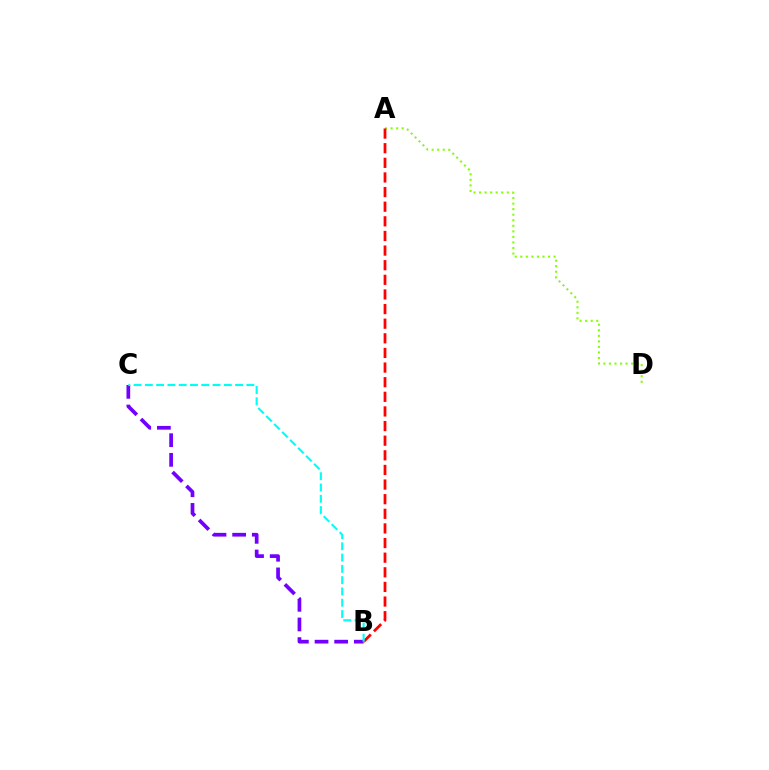{('A', 'D'): [{'color': '#84ff00', 'line_style': 'dotted', 'thickness': 1.51}], ('A', 'B'): [{'color': '#ff0000', 'line_style': 'dashed', 'thickness': 1.99}], ('B', 'C'): [{'color': '#7200ff', 'line_style': 'dashed', 'thickness': 2.67}, {'color': '#00fff6', 'line_style': 'dashed', 'thickness': 1.53}]}